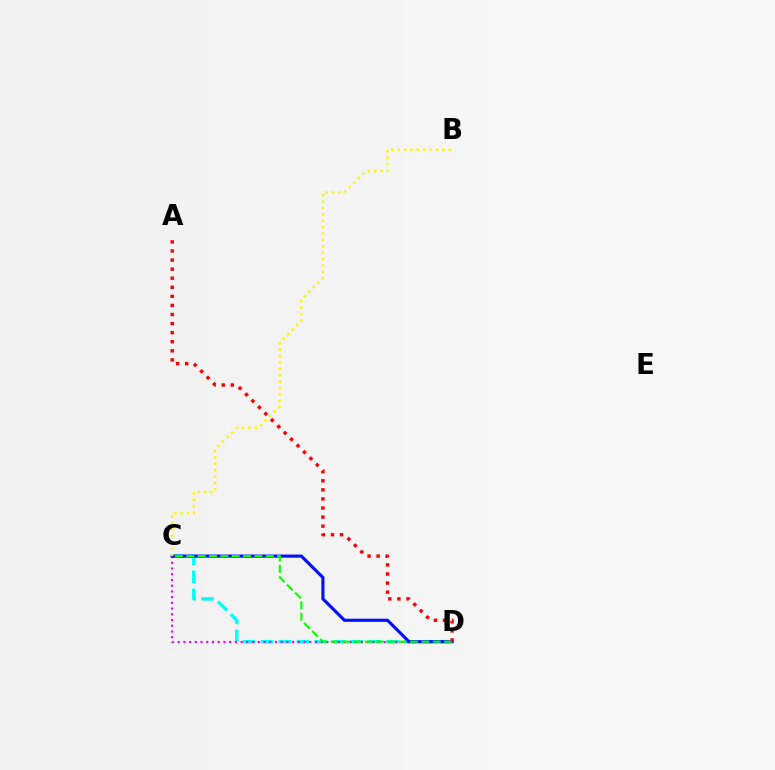{('C', 'D'): [{'color': '#00fff6', 'line_style': 'dashed', 'thickness': 2.44}, {'color': '#ee00ff', 'line_style': 'dotted', 'thickness': 1.56}, {'color': '#0010ff', 'line_style': 'solid', 'thickness': 2.25}, {'color': '#08ff00', 'line_style': 'dashed', 'thickness': 1.54}], ('B', 'C'): [{'color': '#fcf500', 'line_style': 'dotted', 'thickness': 1.74}], ('A', 'D'): [{'color': '#ff0000', 'line_style': 'dotted', 'thickness': 2.47}]}